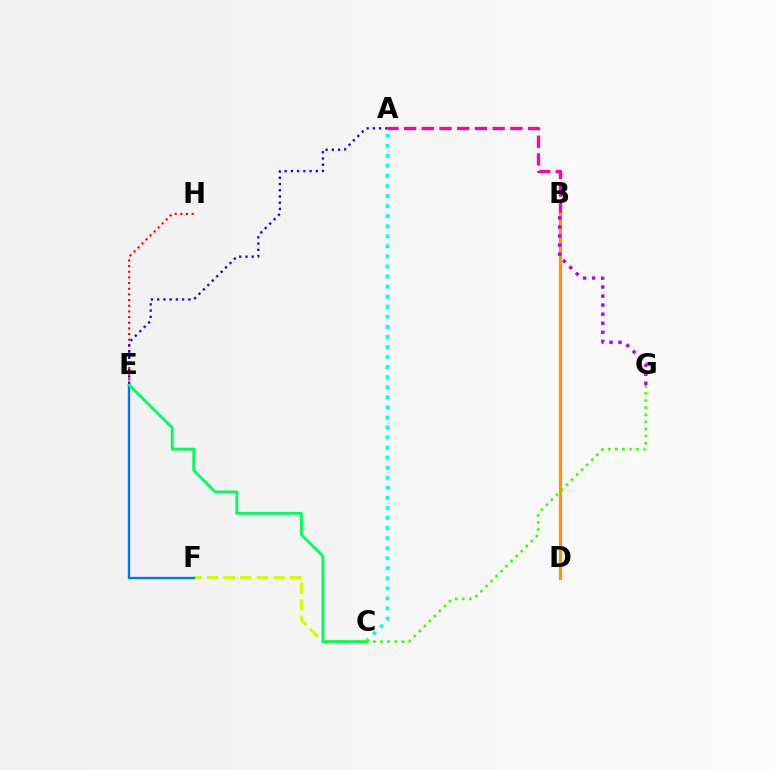{('A', 'B'): [{'color': '#ff00ac', 'line_style': 'dashed', 'thickness': 2.41}], ('C', 'F'): [{'color': '#d1ff00', 'line_style': 'dashed', 'thickness': 2.26}], ('E', 'F'): [{'color': '#0074ff', 'line_style': 'solid', 'thickness': 1.7}], ('B', 'D'): [{'color': '#ff9400', 'line_style': 'solid', 'thickness': 2.32}], ('E', 'H'): [{'color': '#ff0000', 'line_style': 'dotted', 'thickness': 1.54}], ('A', 'C'): [{'color': '#00fff6', 'line_style': 'dotted', 'thickness': 2.73}], ('C', 'E'): [{'color': '#00ff5c', 'line_style': 'solid', 'thickness': 2.06}], ('A', 'E'): [{'color': '#2500ff', 'line_style': 'dotted', 'thickness': 1.69}], ('C', 'G'): [{'color': '#3dff00', 'line_style': 'dotted', 'thickness': 1.93}], ('B', 'G'): [{'color': '#b900ff', 'line_style': 'dotted', 'thickness': 2.46}]}